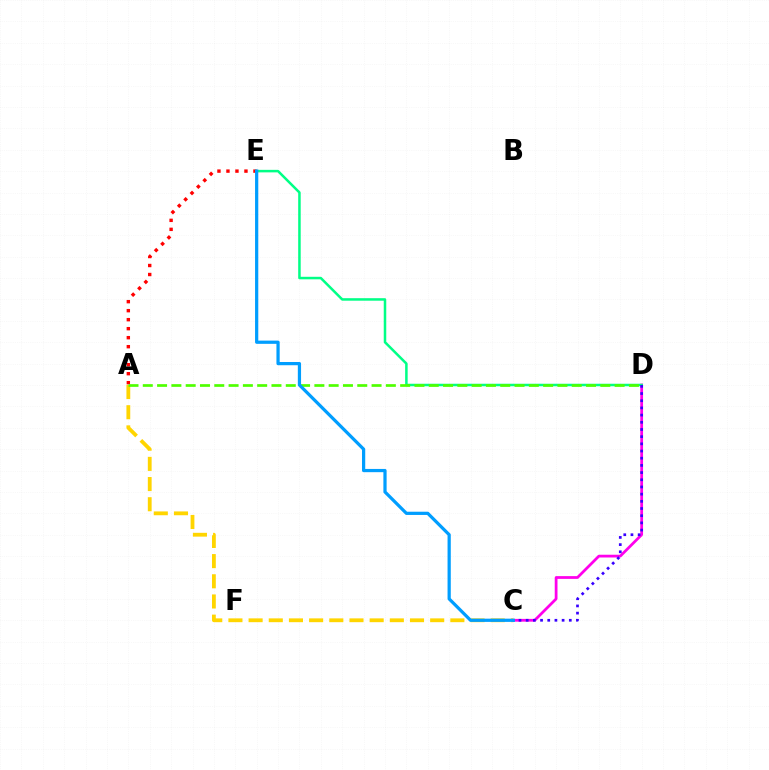{('A', 'E'): [{'color': '#ff0000', 'line_style': 'dotted', 'thickness': 2.45}], ('A', 'C'): [{'color': '#ffd500', 'line_style': 'dashed', 'thickness': 2.74}], ('C', 'D'): [{'color': '#ff00ed', 'line_style': 'solid', 'thickness': 1.99}, {'color': '#3700ff', 'line_style': 'dotted', 'thickness': 1.95}], ('D', 'E'): [{'color': '#00ff86', 'line_style': 'solid', 'thickness': 1.81}], ('A', 'D'): [{'color': '#4fff00', 'line_style': 'dashed', 'thickness': 1.94}], ('C', 'E'): [{'color': '#009eff', 'line_style': 'solid', 'thickness': 2.33}]}